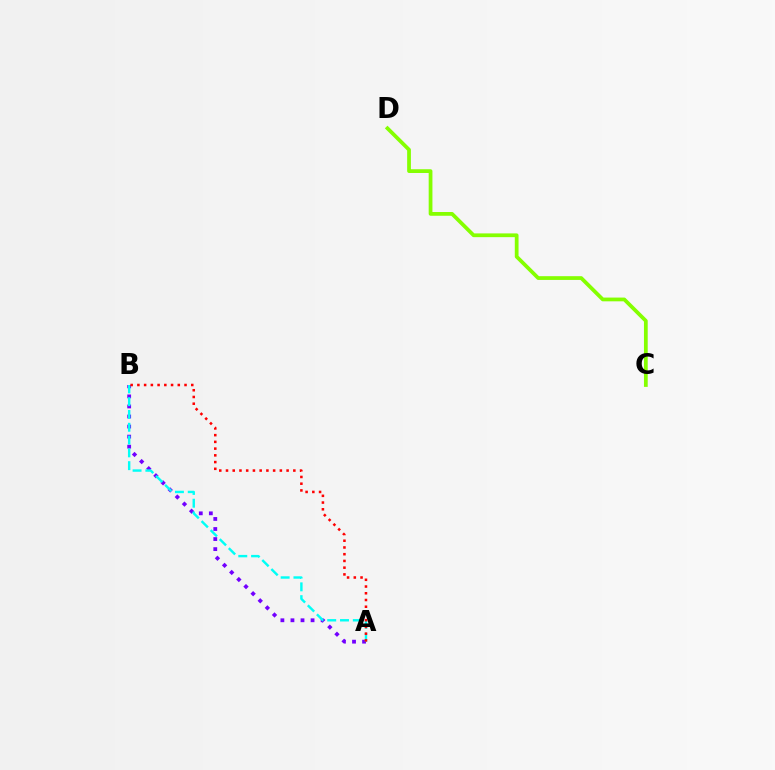{('A', 'B'): [{'color': '#7200ff', 'line_style': 'dotted', 'thickness': 2.73}, {'color': '#00fff6', 'line_style': 'dashed', 'thickness': 1.74}, {'color': '#ff0000', 'line_style': 'dotted', 'thickness': 1.83}], ('C', 'D'): [{'color': '#84ff00', 'line_style': 'solid', 'thickness': 2.7}]}